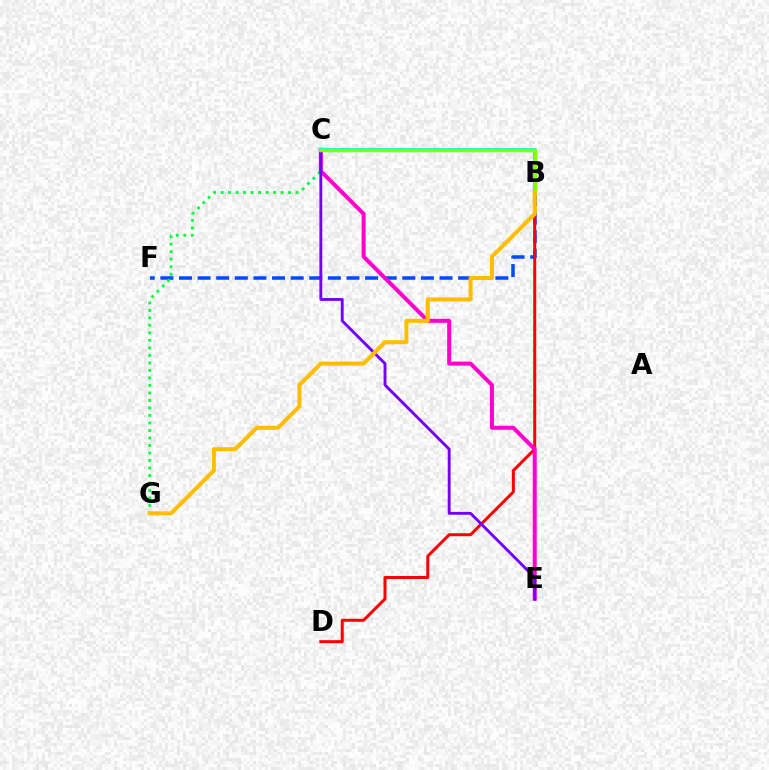{('B', 'F'): [{'color': '#004bff', 'line_style': 'dashed', 'thickness': 2.53}], ('C', 'G'): [{'color': '#00ff39', 'line_style': 'dotted', 'thickness': 2.04}], ('B', 'D'): [{'color': '#ff0000', 'line_style': 'solid', 'thickness': 2.16}], ('C', 'E'): [{'color': '#ff00cf', 'line_style': 'solid', 'thickness': 2.87}, {'color': '#7200ff', 'line_style': 'solid', 'thickness': 2.06}], ('B', 'C'): [{'color': '#00fff6', 'line_style': 'solid', 'thickness': 2.99}, {'color': '#84ff00', 'line_style': 'solid', 'thickness': 2.5}], ('B', 'G'): [{'color': '#ffbd00', 'line_style': 'solid', 'thickness': 2.89}]}